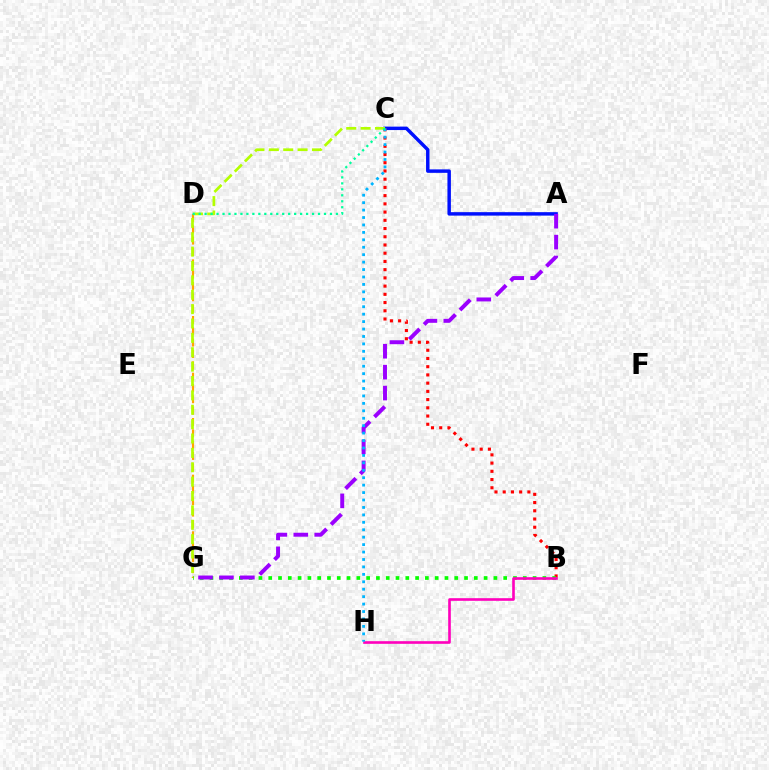{('A', 'C'): [{'color': '#0010ff', 'line_style': 'solid', 'thickness': 2.49}], ('B', 'C'): [{'color': '#ff0000', 'line_style': 'dotted', 'thickness': 2.23}], ('D', 'G'): [{'color': '#ffa500', 'line_style': 'dashed', 'thickness': 1.54}], ('B', 'G'): [{'color': '#08ff00', 'line_style': 'dotted', 'thickness': 2.66}], ('A', 'G'): [{'color': '#9b00ff', 'line_style': 'dashed', 'thickness': 2.84}], ('B', 'H'): [{'color': '#ff00bd', 'line_style': 'solid', 'thickness': 1.9}], ('C', 'H'): [{'color': '#00b5ff', 'line_style': 'dotted', 'thickness': 2.02}], ('C', 'G'): [{'color': '#b3ff00', 'line_style': 'dashed', 'thickness': 1.95}], ('C', 'D'): [{'color': '#00ff9d', 'line_style': 'dotted', 'thickness': 1.62}]}